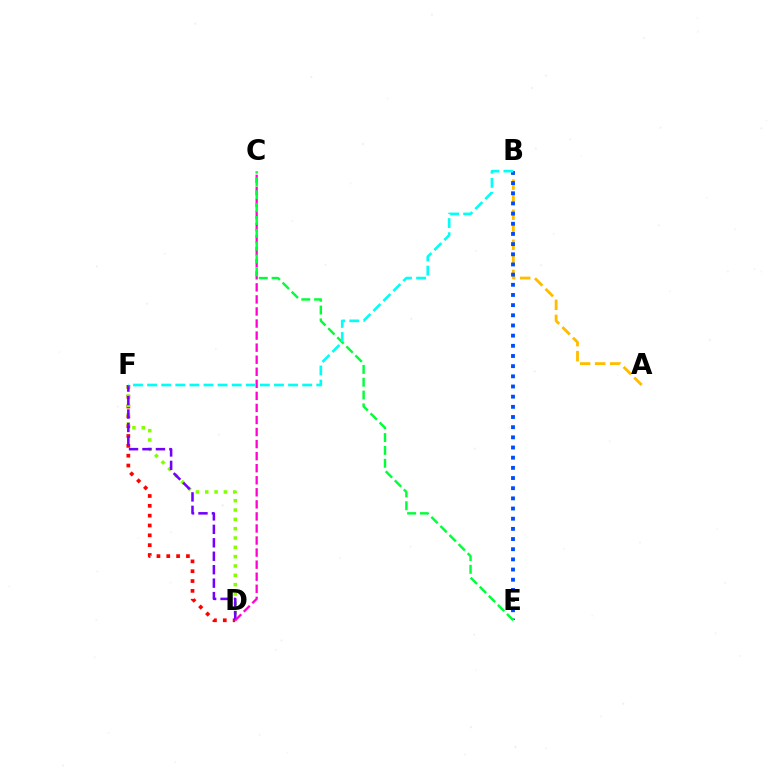{('A', 'B'): [{'color': '#ffbd00', 'line_style': 'dashed', 'thickness': 2.04}], ('D', 'F'): [{'color': '#ff0000', 'line_style': 'dotted', 'thickness': 2.67}, {'color': '#84ff00', 'line_style': 'dotted', 'thickness': 2.53}, {'color': '#7200ff', 'line_style': 'dashed', 'thickness': 1.83}], ('B', 'E'): [{'color': '#004bff', 'line_style': 'dotted', 'thickness': 2.76}], ('C', 'D'): [{'color': '#ff00cf', 'line_style': 'dashed', 'thickness': 1.64}], ('C', 'E'): [{'color': '#00ff39', 'line_style': 'dashed', 'thickness': 1.74}], ('B', 'F'): [{'color': '#00fff6', 'line_style': 'dashed', 'thickness': 1.92}]}